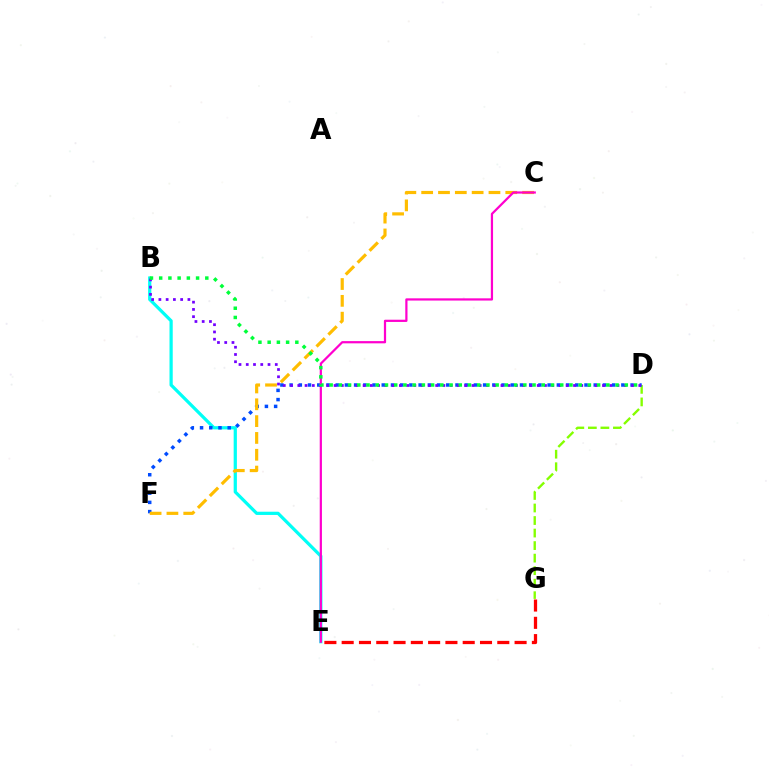{('B', 'E'): [{'color': '#00fff6', 'line_style': 'solid', 'thickness': 2.33}], ('D', 'G'): [{'color': '#84ff00', 'line_style': 'dashed', 'thickness': 1.7}], ('D', 'F'): [{'color': '#004bff', 'line_style': 'dotted', 'thickness': 2.5}], ('C', 'F'): [{'color': '#ffbd00', 'line_style': 'dashed', 'thickness': 2.29}], ('C', 'E'): [{'color': '#ff00cf', 'line_style': 'solid', 'thickness': 1.6}], ('B', 'D'): [{'color': '#7200ff', 'line_style': 'dotted', 'thickness': 1.97}, {'color': '#00ff39', 'line_style': 'dotted', 'thickness': 2.51}], ('E', 'G'): [{'color': '#ff0000', 'line_style': 'dashed', 'thickness': 2.35}]}